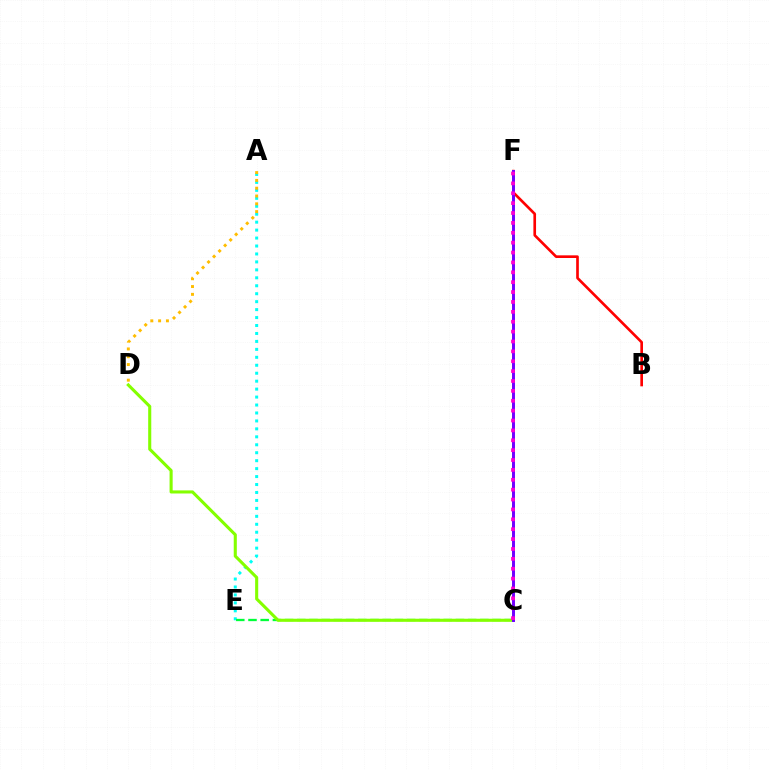{('A', 'E'): [{'color': '#00fff6', 'line_style': 'dotted', 'thickness': 2.16}], ('C', 'F'): [{'color': '#004bff', 'line_style': 'dotted', 'thickness': 1.81}, {'color': '#7200ff', 'line_style': 'solid', 'thickness': 2.13}, {'color': '#ff00cf', 'line_style': 'dotted', 'thickness': 2.68}], ('B', 'F'): [{'color': '#ff0000', 'line_style': 'solid', 'thickness': 1.92}], ('C', 'E'): [{'color': '#00ff39', 'line_style': 'dashed', 'thickness': 1.66}], ('C', 'D'): [{'color': '#84ff00', 'line_style': 'solid', 'thickness': 2.22}], ('A', 'D'): [{'color': '#ffbd00', 'line_style': 'dotted', 'thickness': 2.12}]}